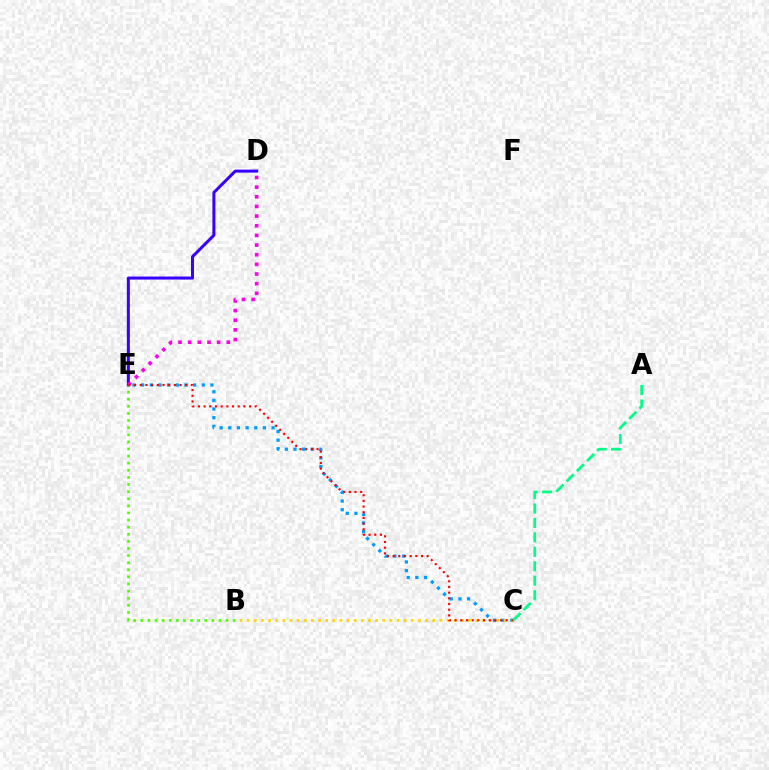{('C', 'E'): [{'color': '#009eff', 'line_style': 'dotted', 'thickness': 2.35}, {'color': '#ff0000', 'line_style': 'dotted', 'thickness': 1.54}], ('D', 'E'): [{'color': '#3700ff', 'line_style': 'solid', 'thickness': 2.17}, {'color': '#ff00ed', 'line_style': 'dotted', 'thickness': 2.62}], ('B', 'C'): [{'color': '#ffd500', 'line_style': 'dotted', 'thickness': 1.94}], ('B', 'E'): [{'color': '#4fff00', 'line_style': 'dotted', 'thickness': 1.93}], ('A', 'C'): [{'color': '#00ff86', 'line_style': 'dashed', 'thickness': 1.96}]}